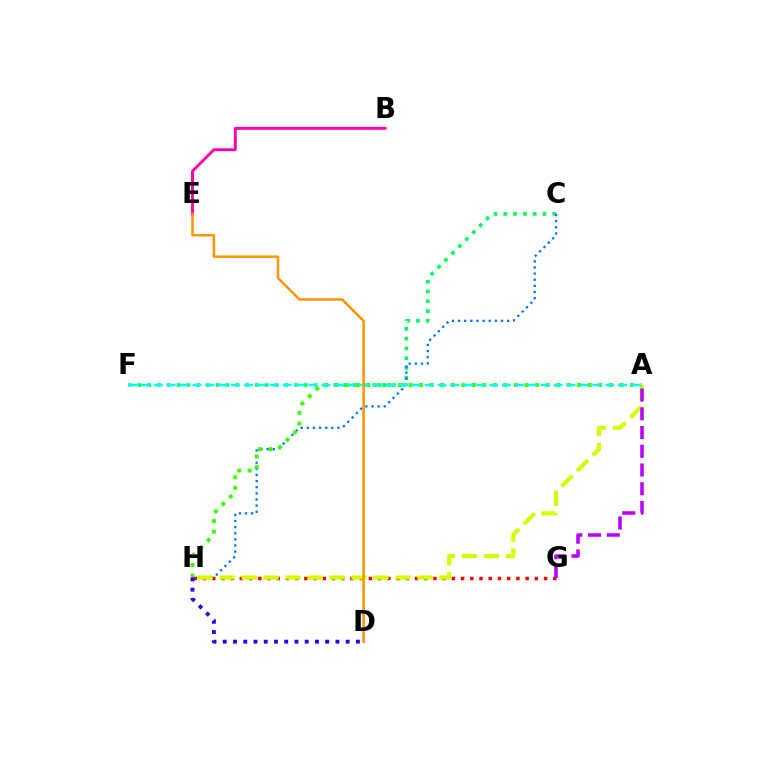{('C', 'F'): [{'color': '#00ff5c', 'line_style': 'dotted', 'thickness': 2.66}], ('B', 'E'): [{'color': '#ff00ac', 'line_style': 'solid', 'thickness': 2.11}], ('G', 'H'): [{'color': '#ff0000', 'line_style': 'dotted', 'thickness': 2.5}], ('C', 'H'): [{'color': '#0074ff', 'line_style': 'dotted', 'thickness': 1.67}], ('A', 'H'): [{'color': '#d1ff00', 'line_style': 'dashed', 'thickness': 2.98}, {'color': '#3dff00', 'line_style': 'dotted', 'thickness': 2.86}], ('A', 'G'): [{'color': '#b900ff', 'line_style': 'dashed', 'thickness': 2.55}], ('A', 'F'): [{'color': '#00fff6', 'line_style': 'dashed', 'thickness': 1.75}], ('D', 'H'): [{'color': '#2500ff', 'line_style': 'dotted', 'thickness': 2.78}], ('D', 'E'): [{'color': '#ff9400', 'line_style': 'solid', 'thickness': 1.8}]}